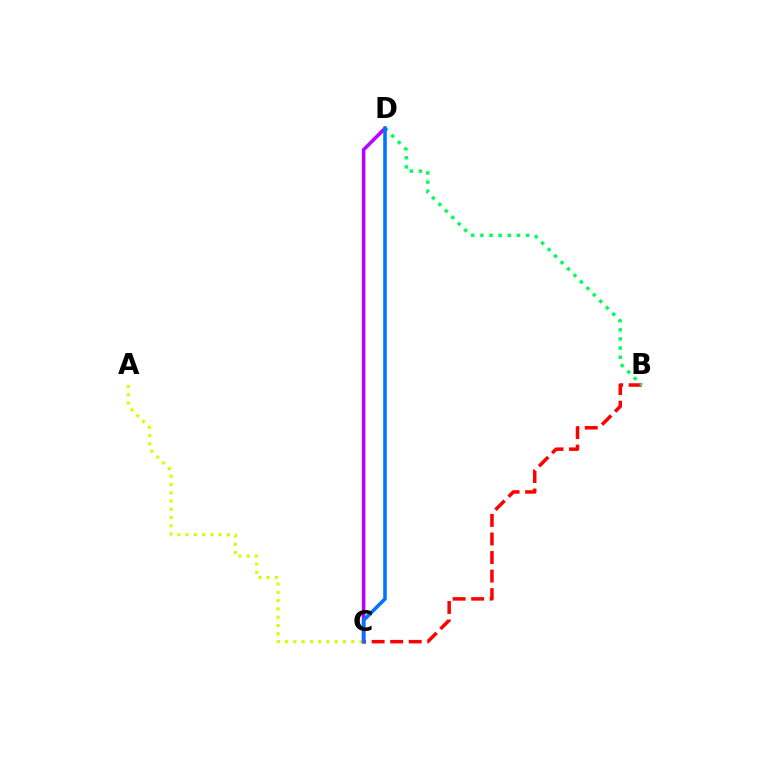{('A', 'C'): [{'color': '#d1ff00', 'line_style': 'dotted', 'thickness': 2.24}], ('B', 'C'): [{'color': '#ff0000', 'line_style': 'dashed', 'thickness': 2.52}], ('B', 'D'): [{'color': '#00ff5c', 'line_style': 'dotted', 'thickness': 2.48}], ('C', 'D'): [{'color': '#b900ff', 'line_style': 'solid', 'thickness': 2.55}, {'color': '#0074ff', 'line_style': 'solid', 'thickness': 2.56}]}